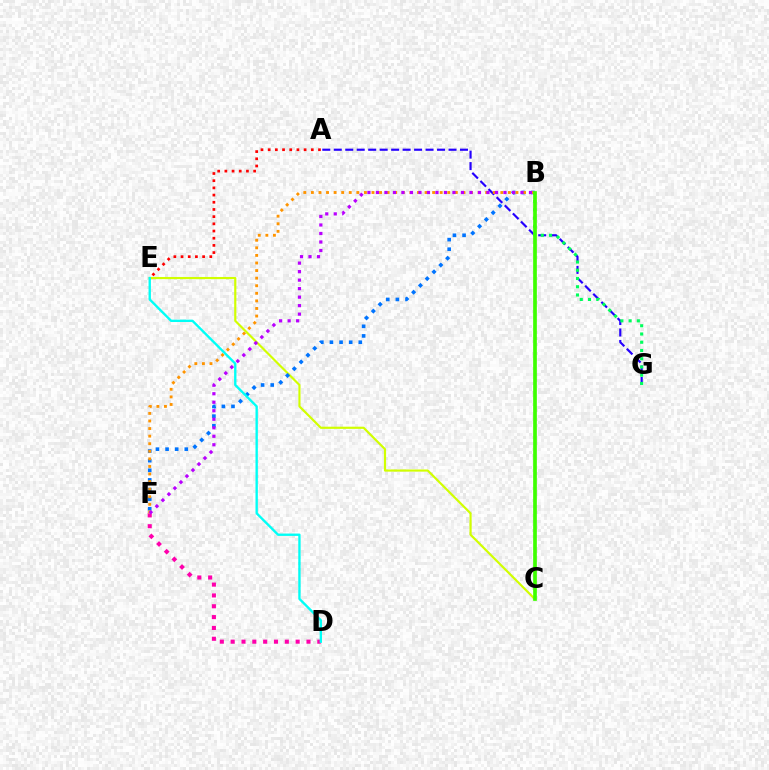{('A', 'G'): [{'color': '#2500ff', 'line_style': 'dashed', 'thickness': 1.56}], ('A', 'E'): [{'color': '#ff0000', 'line_style': 'dotted', 'thickness': 1.95}], ('C', 'E'): [{'color': '#d1ff00', 'line_style': 'solid', 'thickness': 1.56}], ('B', 'F'): [{'color': '#0074ff', 'line_style': 'dotted', 'thickness': 2.61}, {'color': '#ff9400', 'line_style': 'dotted', 'thickness': 2.06}, {'color': '#b900ff', 'line_style': 'dotted', 'thickness': 2.31}], ('B', 'G'): [{'color': '#00ff5c', 'line_style': 'dotted', 'thickness': 2.24}], ('D', 'F'): [{'color': '#ff00ac', 'line_style': 'dotted', 'thickness': 2.94}], ('D', 'E'): [{'color': '#00fff6', 'line_style': 'solid', 'thickness': 1.7}], ('B', 'C'): [{'color': '#3dff00', 'line_style': 'solid', 'thickness': 2.65}]}